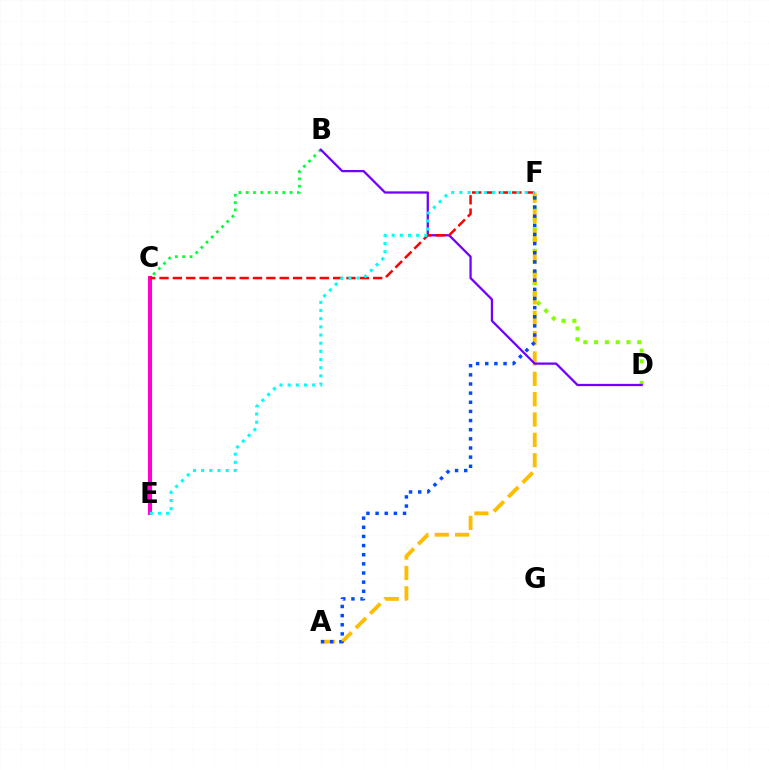{('D', 'F'): [{'color': '#84ff00', 'line_style': 'dotted', 'thickness': 2.93}], ('A', 'F'): [{'color': '#ffbd00', 'line_style': 'dashed', 'thickness': 2.76}, {'color': '#004bff', 'line_style': 'dotted', 'thickness': 2.48}], ('C', 'E'): [{'color': '#ff00cf', 'line_style': 'solid', 'thickness': 2.95}], ('B', 'C'): [{'color': '#00ff39', 'line_style': 'dotted', 'thickness': 1.99}], ('B', 'D'): [{'color': '#7200ff', 'line_style': 'solid', 'thickness': 1.63}], ('C', 'F'): [{'color': '#ff0000', 'line_style': 'dashed', 'thickness': 1.81}], ('E', 'F'): [{'color': '#00fff6', 'line_style': 'dotted', 'thickness': 2.22}]}